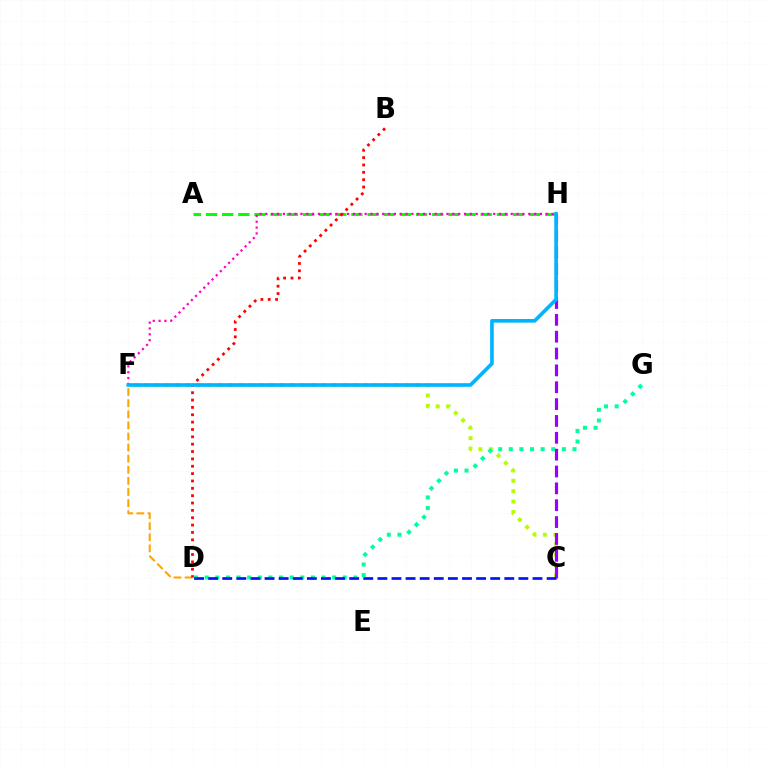{('A', 'H'): [{'color': '#08ff00', 'line_style': 'dashed', 'thickness': 2.2}], ('C', 'F'): [{'color': '#b3ff00', 'line_style': 'dotted', 'thickness': 2.83}], ('D', 'G'): [{'color': '#00ff9d', 'line_style': 'dotted', 'thickness': 2.89}], ('D', 'F'): [{'color': '#ffa500', 'line_style': 'dashed', 'thickness': 1.51}], ('C', 'H'): [{'color': '#9b00ff', 'line_style': 'dashed', 'thickness': 2.29}], ('F', 'H'): [{'color': '#ff00bd', 'line_style': 'dotted', 'thickness': 1.59}, {'color': '#00b5ff', 'line_style': 'solid', 'thickness': 2.62}], ('B', 'D'): [{'color': '#ff0000', 'line_style': 'dotted', 'thickness': 2.0}], ('C', 'D'): [{'color': '#0010ff', 'line_style': 'dashed', 'thickness': 1.92}]}